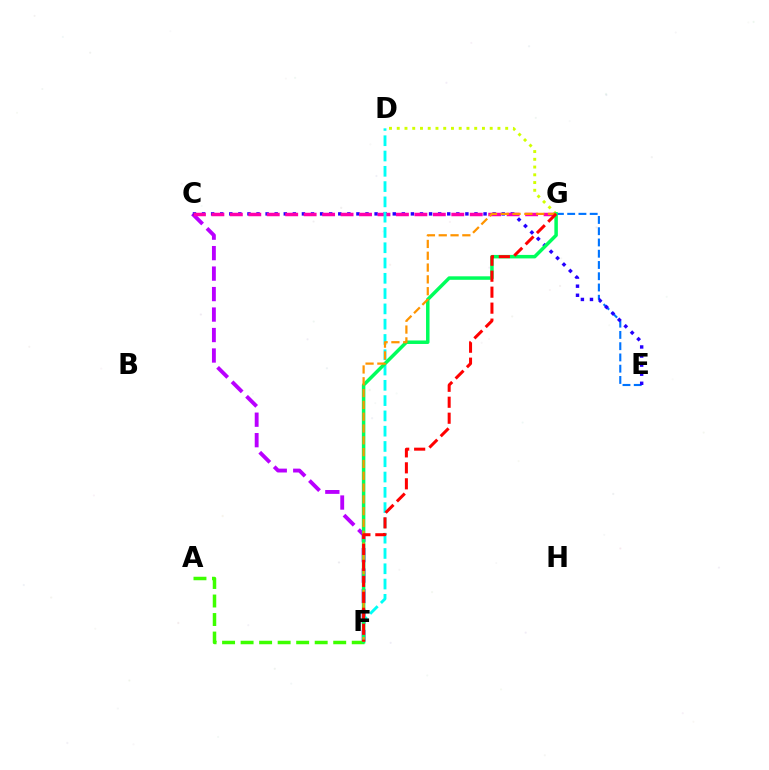{('D', 'G'): [{'color': '#d1ff00', 'line_style': 'dotted', 'thickness': 2.1}], ('E', 'G'): [{'color': '#0074ff', 'line_style': 'dashed', 'thickness': 1.53}], ('C', 'F'): [{'color': '#b900ff', 'line_style': 'dashed', 'thickness': 2.78}], ('A', 'F'): [{'color': '#3dff00', 'line_style': 'dashed', 'thickness': 2.52}], ('C', 'E'): [{'color': '#2500ff', 'line_style': 'dotted', 'thickness': 2.47}], ('C', 'G'): [{'color': '#ff00ac', 'line_style': 'dashed', 'thickness': 2.51}], ('D', 'F'): [{'color': '#00fff6', 'line_style': 'dashed', 'thickness': 2.08}], ('F', 'G'): [{'color': '#00ff5c', 'line_style': 'solid', 'thickness': 2.52}, {'color': '#ff9400', 'line_style': 'dashed', 'thickness': 1.6}, {'color': '#ff0000', 'line_style': 'dashed', 'thickness': 2.17}]}